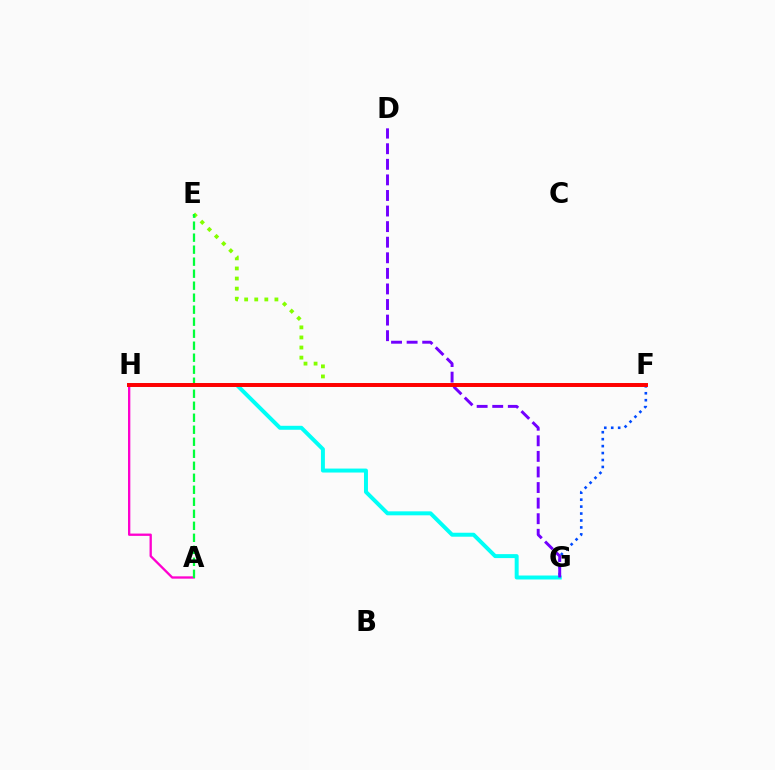{('A', 'H'): [{'color': '#ff00cf', 'line_style': 'solid', 'thickness': 1.67}], ('E', 'F'): [{'color': '#84ff00', 'line_style': 'dotted', 'thickness': 2.74}], ('A', 'E'): [{'color': '#00ff39', 'line_style': 'dashed', 'thickness': 1.63}], ('F', 'H'): [{'color': '#ffbd00', 'line_style': 'solid', 'thickness': 1.51}, {'color': '#ff0000', 'line_style': 'solid', 'thickness': 2.85}], ('F', 'G'): [{'color': '#004bff', 'line_style': 'dotted', 'thickness': 1.89}], ('G', 'H'): [{'color': '#00fff6', 'line_style': 'solid', 'thickness': 2.86}], ('D', 'G'): [{'color': '#7200ff', 'line_style': 'dashed', 'thickness': 2.12}]}